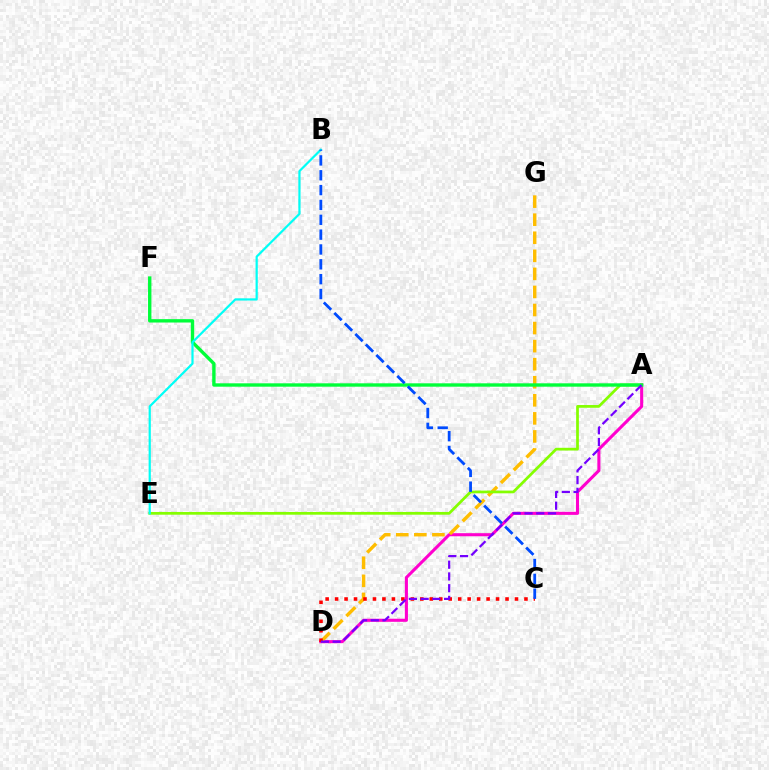{('A', 'D'): [{'color': '#ff00cf', 'line_style': 'solid', 'thickness': 2.21}, {'color': '#7200ff', 'line_style': 'dashed', 'thickness': 1.6}], ('D', 'G'): [{'color': '#ffbd00', 'line_style': 'dashed', 'thickness': 2.45}], ('A', 'E'): [{'color': '#84ff00', 'line_style': 'solid', 'thickness': 1.96}], ('C', 'D'): [{'color': '#ff0000', 'line_style': 'dotted', 'thickness': 2.57}], ('A', 'F'): [{'color': '#00ff39', 'line_style': 'solid', 'thickness': 2.43}], ('B', 'E'): [{'color': '#00fff6', 'line_style': 'solid', 'thickness': 1.59}], ('B', 'C'): [{'color': '#004bff', 'line_style': 'dashed', 'thickness': 2.02}]}